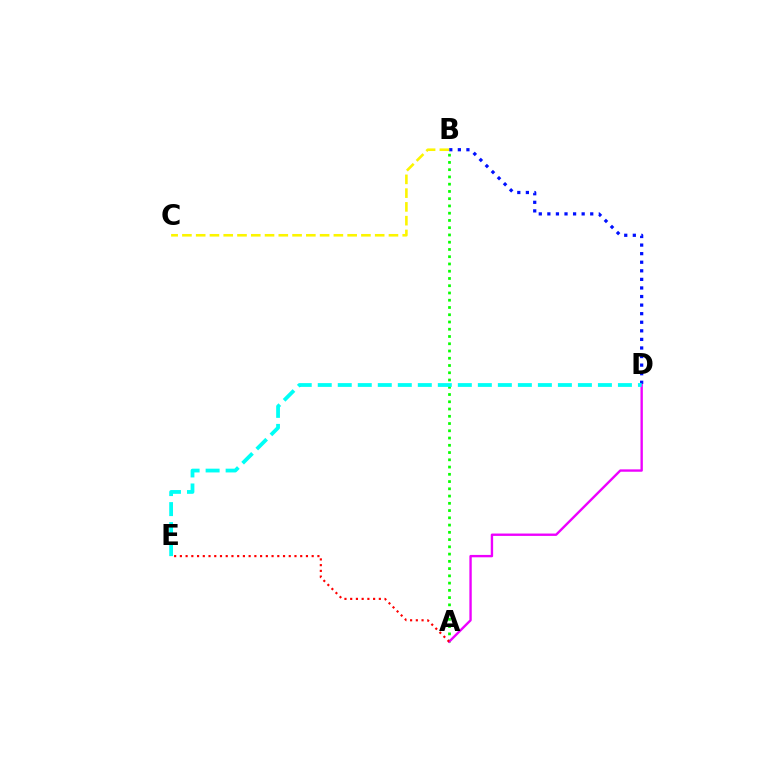{('A', 'B'): [{'color': '#08ff00', 'line_style': 'dotted', 'thickness': 1.97}], ('A', 'D'): [{'color': '#ee00ff', 'line_style': 'solid', 'thickness': 1.71}], ('B', 'D'): [{'color': '#0010ff', 'line_style': 'dotted', 'thickness': 2.33}], ('B', 'C'): [{'color': '#fcf500', 'line_style': 'dashed', 'thickness': 1.87}], ('A', 'E'): [{'color': '#ff0000', 'line_style': 'dotted', 'thickness': 1.56}], ('D', 'E'): [{'color': '#00fff6', 'line_style': 'dashed', 'thickness': 2.72}]}